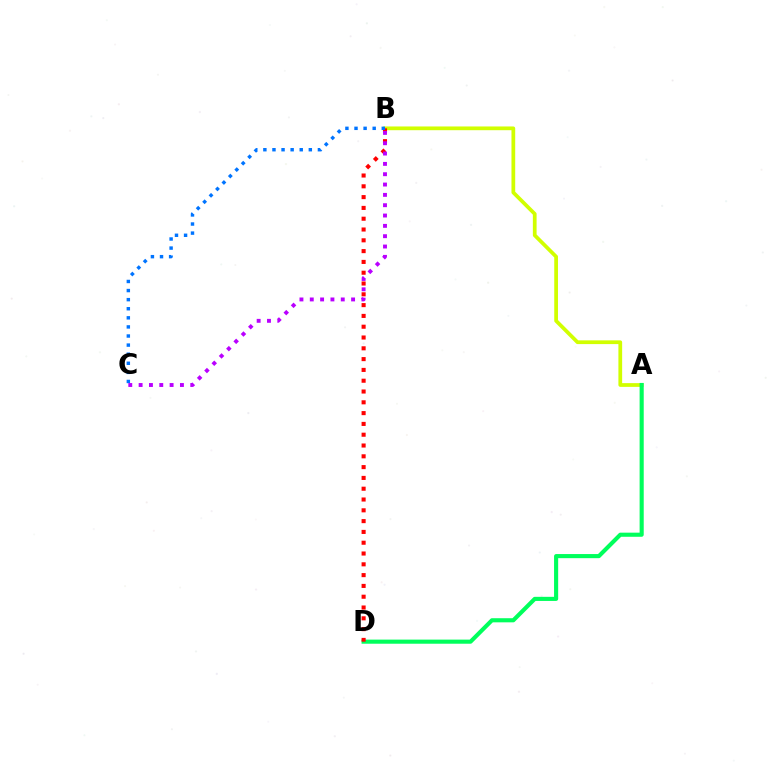{('A', 'B'): [{'color': '#d1ff00', 'line_style': 'solid', 'thickness': 2.69}], ('A', 'D'): [{'color': '#00ff5c', 'line_style': 'solid', 'thickness': 2.96}], ('B', 'D'): [{'color': '#ff0000', 'line_style': 'dotted', 'thickness': 2.93}], ('B', 'C'): [{'color': '#0074ff', 'line_style': 'dotted', 'thickness': 2.47}, {'color': '#b900ff', 'line_style': 'dotted', 'thickness': 2.81}]}